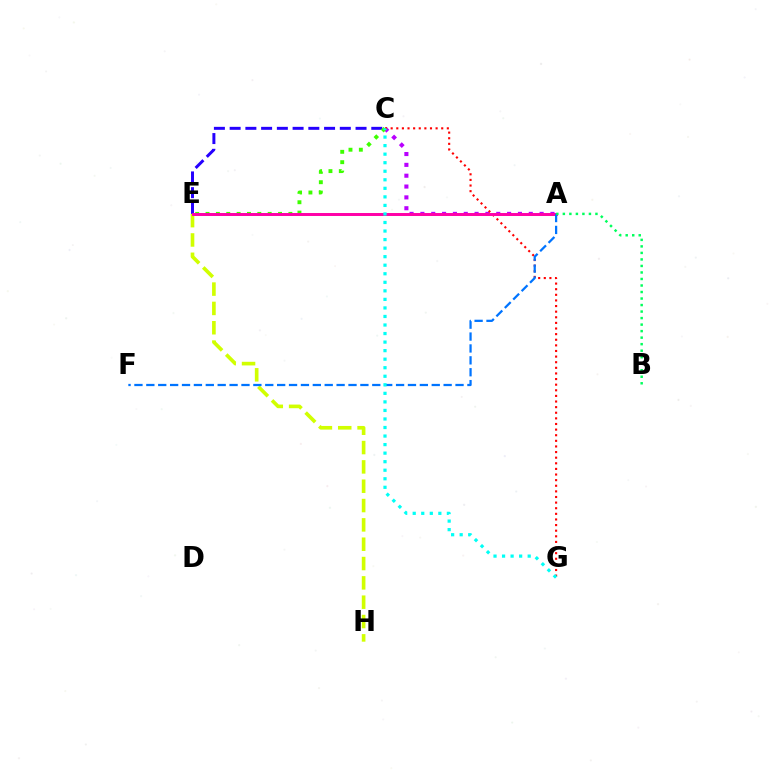{('A', 'C'): [{'color': '#b900ff', 'line_style': 'dotted', 'thickness': 2.94}], ('C', 'G'): [{'color': '#ff0000', 'line_style': 'dotted', 'thickness': 1.53}, {'color': '#00fff6', 'line_style': 'dotted', 'thickness': 2.32}], ('A', 'E'): [{'color': '#ff9400', 'line_style': 'solid', 'thickness': 2.03}, {'color': '#ff00ac', 'line_style': 'solid', 'thickness': 2.1}], ('E', 'H'): [{'color': '#d1ff00', 'line_style': 'dashed', 'thickness': 2.63}], ('C', 'E'): [{'color': '#2500ff', 'line_style': 'dashed', 'thickness': 2.14}, {'color': '#3dff00', 'line_style': 'dotted', 'thickness': 2.81}], ('A', 'F'): [{'color': '#0074ff', 'line_style': 'dashed', 'thickness': 1.62}], ('A', 'B'): [{'color': '#00ff5c', 'line_style': 'dotted', 'thickness': 1.77}]}